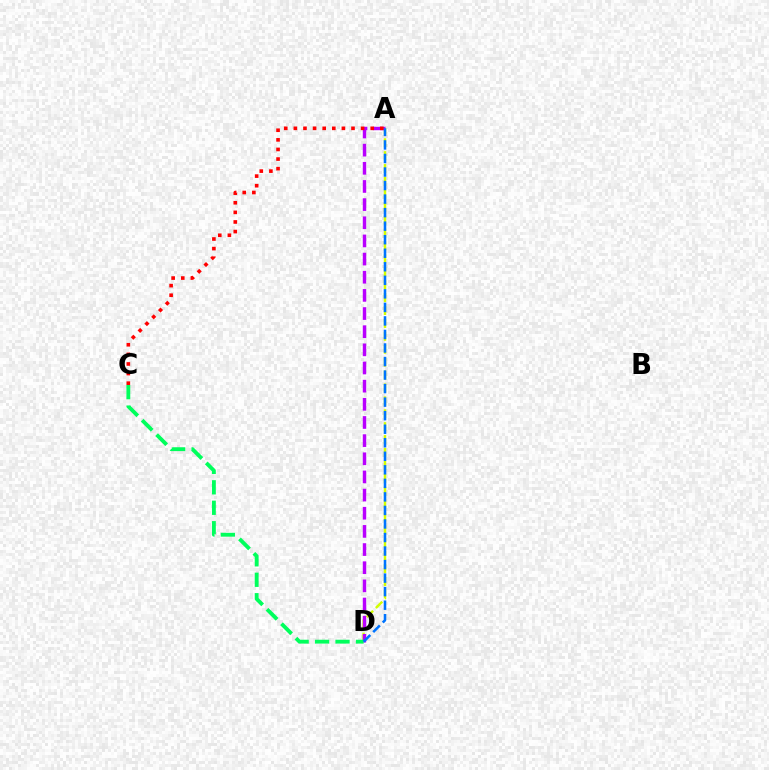{('A', 'D'): [{'color': '#d1ff00', 'line_style': 'dashed', 'thickness': 1.75}, {'color': '#b900ff', 'line_style': 'dashed', 'thickness': 2.47}, {'color': '#0074ff', 'line_style': 'dashed', 'thickness': 1.84}], ('A', 'C'): [{'color': '#ff0000', 'line_style': 'dotted', 'thickness': 2.61}], ('C', 'D'): [{'color': '#00ff5c', 'line_style': 'dashed', 'thickness': 2.78}]}